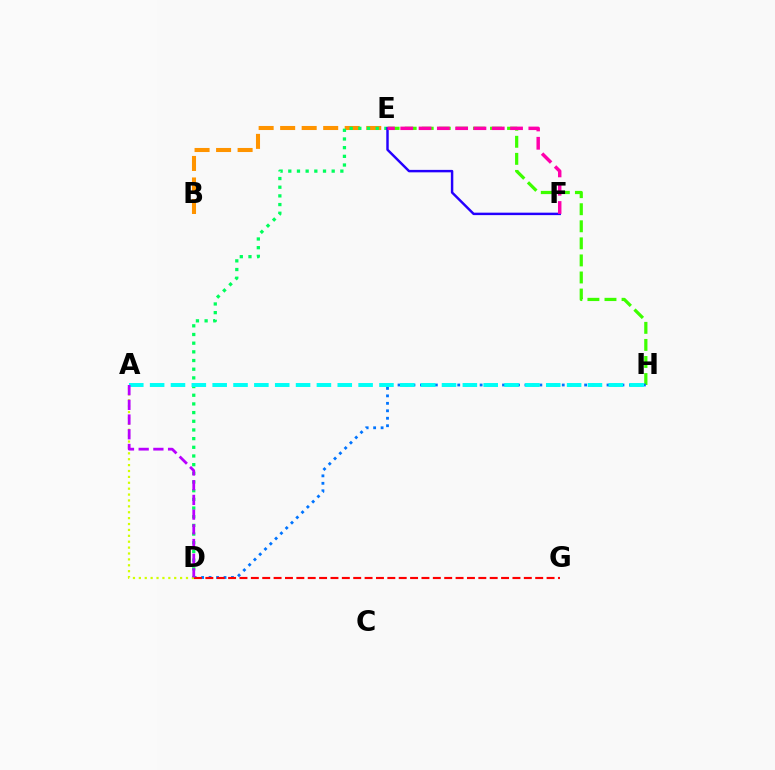{('E', 'H'): [{'color': '#3dff00', 'line_style': 'dashed', 'thickness': 2.32}], ('B', 'E'): [{'color': '#ff9400', 'line_style': 'dashed', 'thickness': 2.92}], ('D', 'H'): [{'color': '#0074ff', 'line_style': 'dotted', 'thickness': 2.03}], ('D', 'E'): [{'color': '#00ff5c', 'line_style': 'dotted', 'thickness': 2.36}], ('E', 'F'): [{'color': '#2500ff', 'line_style': 'solid', 'thickness': 1.76}, {'color': '#ff00ac', 'line_style': 'dashed', 'thickness': 2.49}], ('A', 'D'): [{'color': '#d1ff00', 'line_style': 'dotted', 'thickness': 1.6}, {'color': '#b900ff', 'line_style': 'dashed', 'thickness': 2.0}], ('A', 'H'): [{'color': '#00fff6', 'line_style': 'dashed', 'thickness': 2.83}], ('D', 'G'): [{'color': '#ff0000', 'line_style': 'dashed', 'thickness': 1.55}]}